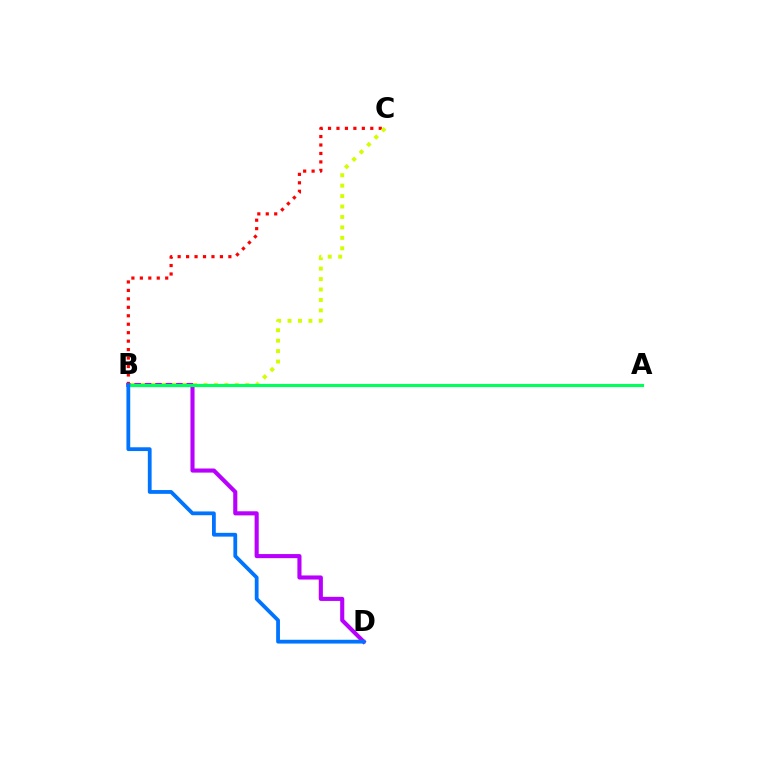{('B', 'C'): [{'color': '#ff0000', 'line_style': 'dotted', 'thickness': 2.3}, {'color': '#d1ff00', 'line_style': 'dotted', 'thickness': 2.84}], ('B', 'D'): [{'color': '#b900ff', 'line_style': 'solid', 'thickness': 2.95}, {'color': '#0074ff', 'line_style': 'solid', 'thickness': 2.73}], ('A', 'B'): [{'color': '#00ff5c', 'line_style': 'solid', 'thickness': 2.27}]}